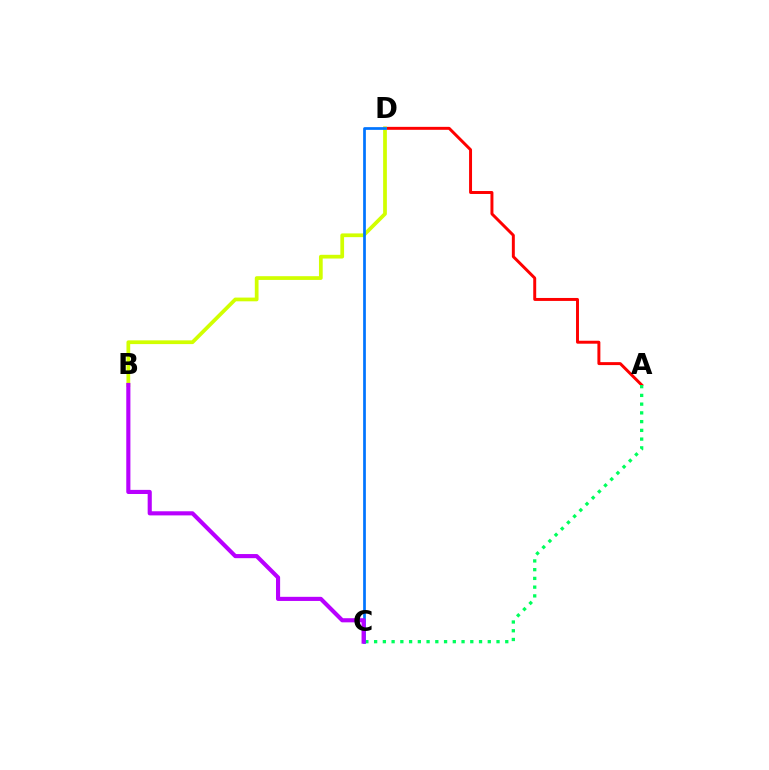{('A', 'D'): [{'color': '#ff0000', 'line_style': 'solid', 'thickness': 2.13}], ('A', 'C'): [{'color': '#00ff5c', 'line_style': 'dotted', 'thickness': 2.38}], ('B', 'D'): [{'color': '#d1ff00', 'line_style': 'solid', 'thickness': 2.69}], ('C', 'D'): [{'color': '#0074ff', 'line_style': 'solid', 'thickness': 1.96}], ('B', 'C'): [{'color': '#b900ff', 'line_style': 'solid', 'thickness': 2.97}]}